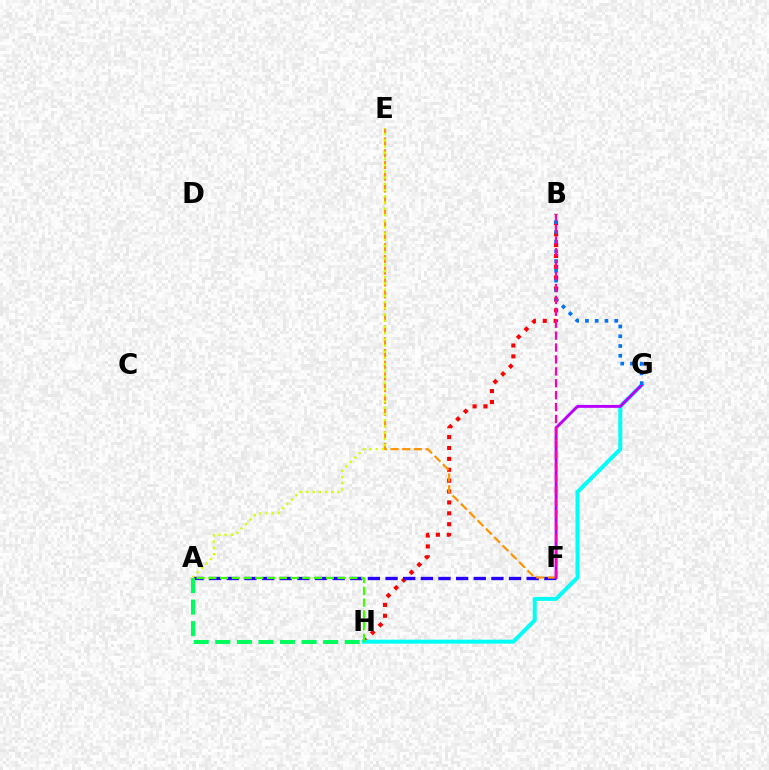{('B', 'H'): [{'color': '#ff0000', 'line_style': 'dotted', 'thickness': 2.96}], ('A', 'F'): [{'color': '#2500ff', 'line_style': 'dashed', 'thickness': 2.4}], ('A', 'H'): [{'color': '#00ff5c', 'line_style': 'dashed', 'thickness': 2.93}, {'color': '#3dff00', 'line_style': 'dashed', 'thickness': 1.6}], ('G', 'H'): [{'color': '#00fff6', 'line_style': 'solid', 'thickness': 2.86}], ('E', 'F'): [{'color': '#ff9400', 'line_style': 'dashed', 'thickness': 1.6}], ('F', 'G'): [{'color': '#b900ff', 'line_style': 'solid', 'thickness': 2.11}], ('B', 'G'): [{'color': '#0074ff', 'line_style': 'dotted', 'thickness': 2.65}], ('A', 'E'): [{'color': '#d1ff00', 'line_style': 'dotted', 'thickness': 1.69}], ('B', 'F'): [{'color': '#ff00ac', 'line_style': 'dashed', 'thickness': 1.62}]}